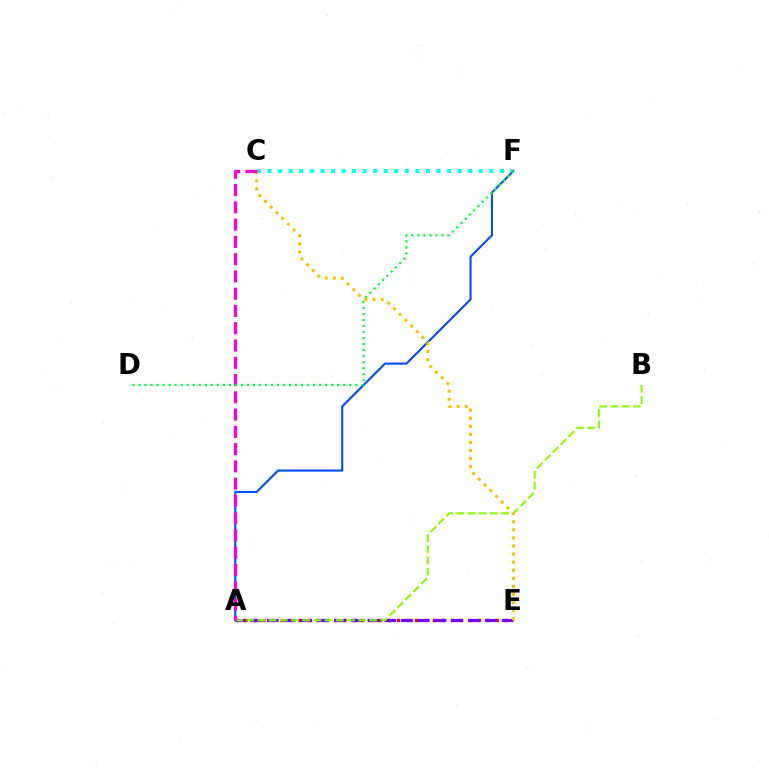{('A', 'E'): [{'color': '#ff0000', 'line_style': 'dotted', 'thickness': 2.44}, {'color': '#7200ff', 'line_style': 'dashed', 'thickness': 2.28}], ('A', 'B'): [{'color': '#84ff00', 'line_style': 'dashed', 'thickness': 1.52}], ('C', 'F'): [{'color': '#00fff6', 'line_style': 'dotted', 'thickness': 2.87}], ('A', 'F'): [{'color': '#004bff', 'line_style': 'solid', 'thickness': 1.5}], ('C', 'E'): [{'color': '#ffbd00', 'line_style': 'dotted', 'thickness': 2.2}], ('A', 'C'): [{'color': '#ff00cf', 'line_style': 'dashed', 'thickness': 2.35}], ('D', 'F'): [{'color': '#00ff39', 'line_style': 'dotted', 'thickness': 1.64}]}